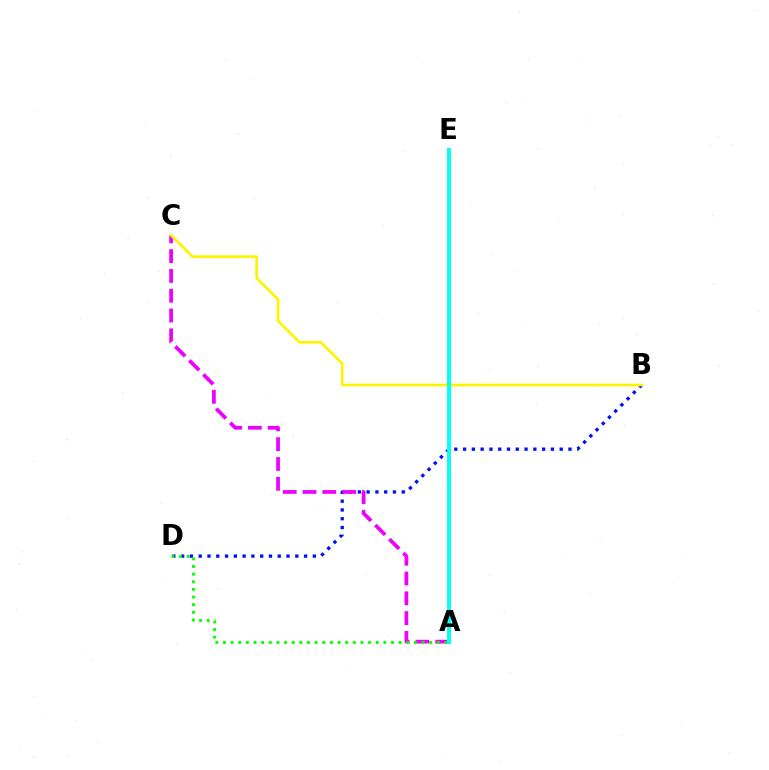{('B', 'D'): [{'color': '#0010ff', 'line_style': 'dotted', 'thickness': 2.39}], ('A', 'E'): [{'color': '#ff0000', 'line_style': 'dotted', 'thickness': 1.89}, {'color': '#00fff6', 'line_style': 'solid', 'thickness': 2.82}], ('A', 'C'): [{'color': '#ee00ff', 'line_style': 'dashed', 'thickness': 2.69}], ('A', 'D'): [{'color': '#08ff00', 'line_style': 'dotted', 'thickness': 2.08}], ('B', 'C'): [{'color': '#fcf500', 'line_style': 'solid', 'thickness': 1.93}]}